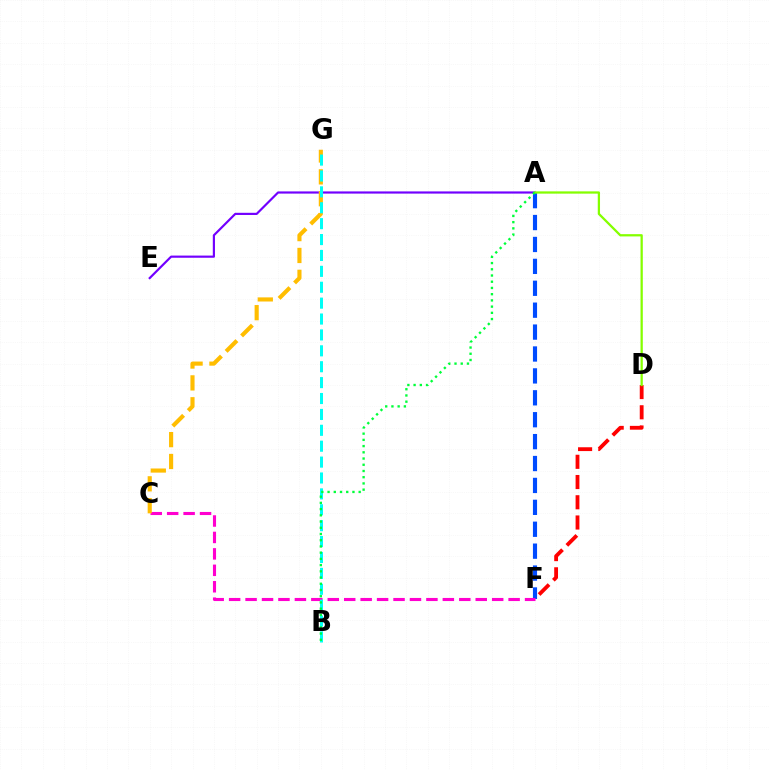{('A', 'F'): [{'color': '#004bff', 'line_style': 'dashed', 'thickness': 2.98}], ('D', 'F'): [{'color': '#ff0000', 'line_style': 'dashed', 'thickness': 2.75}], ('A', 'E'): [{'color': '#7200ff', 'line_style': 'solid', 'thickness': 1.57}], ('C', 'F'): [{'color': '#ff00cf', 'line_style': 'dashed', 'thickness': 2.23}], ('C', 'G'): [{'color': '#ffbd00', 'line_style': 'dashed', 'thickness': 2.97}], ('A', 'D'): [{'color': '#84ff00', 'line_style': 'solid', 'thickness': 1.63}], ('B', 'G'): [{'color': '#00fff6', 'line_style': 'dashed', 'thickness': 2.16}], ('A', 'B'): [{'color': '#00ff39', 'line_style': 'dotted', 'thickness': 1.69}]}